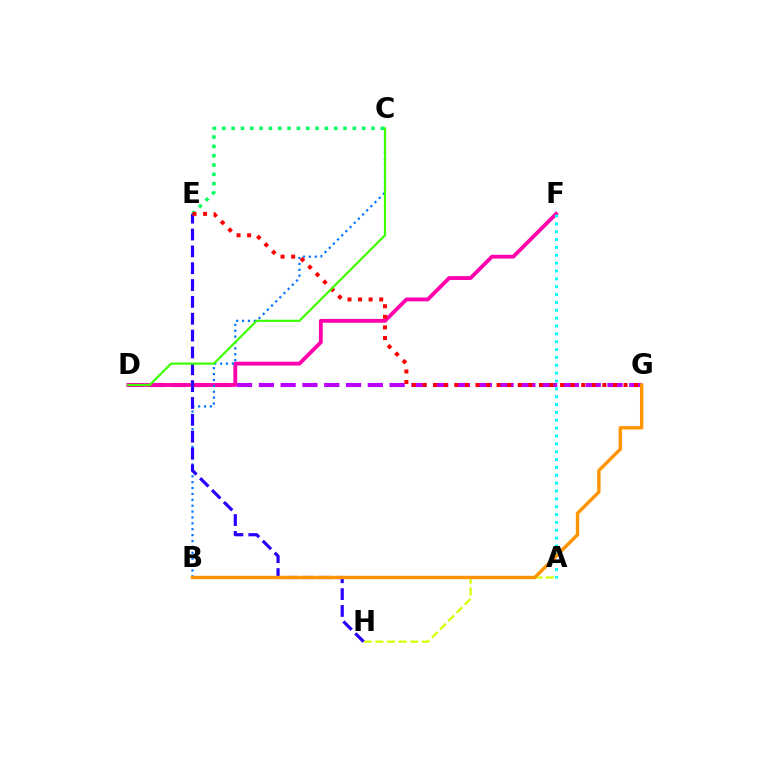{('D', 'G'): [{'color': '#b900ff', 'line_style': 'dashed', 'thickness': 2.96}], ('A', 'H'): [{'color': '#d1ff00', 'line_style': 'dashed', 'thickness': 1.58}], ('C', 'E'): [{'color': '#00ff5c', 'line_style': 'dotted', 'thickness': 2.53}], ('D', 'F'): [{'color': '#ff00ac', 'line_style': 'solid', 'thickness': 2.76}], ('B', 'C'): [{'color': '#0074ff', 'line_style': 'dotted', 'thickness': 1.6}], ('A', 'F'): [{'color': '#00fff6', 'line_style': 'dotted', 'thickness': 2.13}], ('E', 'H'): [{'color': '#2500ff', 'line_style': 'dashed', 'thickness': 2.29}], ('B', 'G'): [{'color': '#ff9400', 'line_style': 'solid', 'thickness': 2.43}], ('E', 'G'): [{'color': '#ff0000', 'line_style': 'dotted', 'thickness': 2.87}], ('C', 'D'): [{'color': '#3dff00', 'line_style': 'solid', 'thickness': 1.57}]}